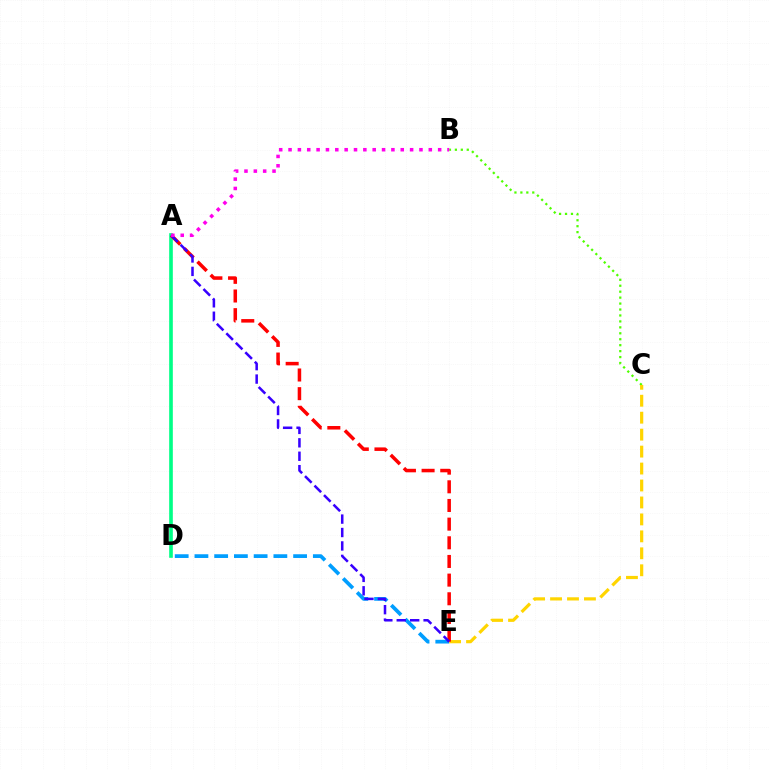{('D', 'E'): [{'color': '#009eff', 'line_style': 'dashed', 'thickness': 2.68}], ('A', 'D'): [{'color': '#00ff86', 'line_style': 'solid', 'thickness': 2.62}], ('B', 'C'): [{'color': '#4fff00', 'line_style': 'dotted', 'thickness': 1.62}], ('C', 'E'): [{'color': '#ffd500', 'line_style': 'dashed', 'thickness': 2.3}], ('A', 'E'): [{'color': '#ff0000', 'line_style': 'dashed', 'thickness': 2.54}, {'color': '#3700ff', 'line_style': 'dashed', 'thickness': 1.82}], ('A', 'B'): [{'color': '#ff00ed', 'line_style': 'dotted', 'thickness': 2.54}]}